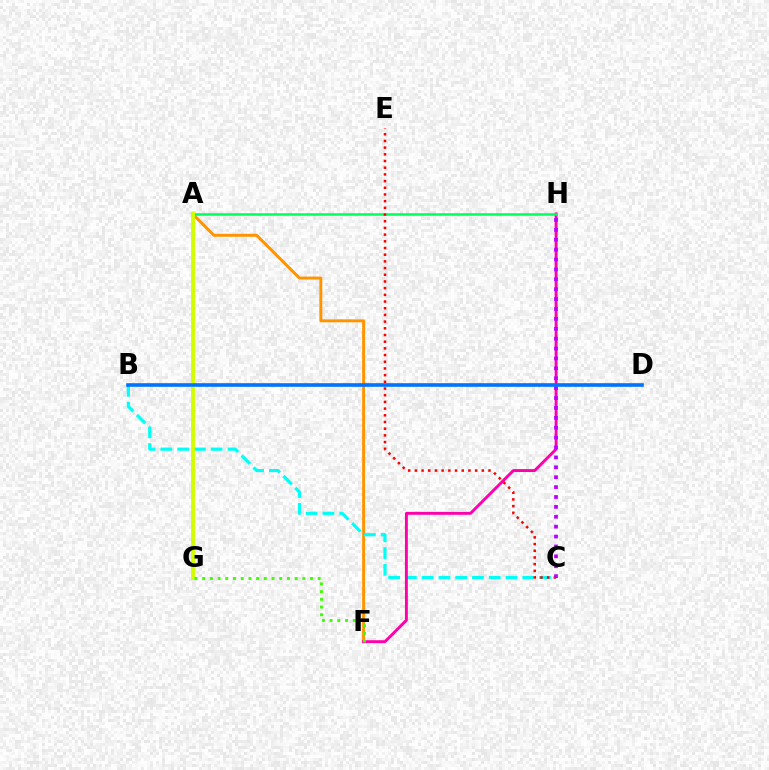{('A', 'F'): [{'color': '#ff9400', 'line_style': 'solid', 'thickness': 2.12}], ('B', 'C'): [{'color': '#00fff6', 'line_style': 'dashed', 'thickness': 2.28}], ('F', 'H'): [{'color': '#ff00ac', 'line_style': 'solid', 'thickness': 2.09}], ('A', 'H'): [{'color': '#00ff5c', 'line_style': 'solid', 'thickness': 1.81}], ('B', 'D'): [{'color': '#2500ff', 'line_style': 'solid', 'thickness': 1.58}, {'color': '#0074ff', 'line_style': 'solid', 'thickness': 2.58}], ('C', 'E'): [{'color': '#ff0000', 'line_style': 'dotted', 'thickness': 1.82}], ('C', 'H'): [{'color': '#b900ff', 'line_style': 'dotted', 'thickness': 2.69}], ('A', 'G'): [{'color': '#d1ff00', 'line_style': 'solid', 'thickness': 2.8}], ('F', 'G'): [{'color': '#3dff00', 'line_style': 'dotted', 'thickness': 2.09}]}